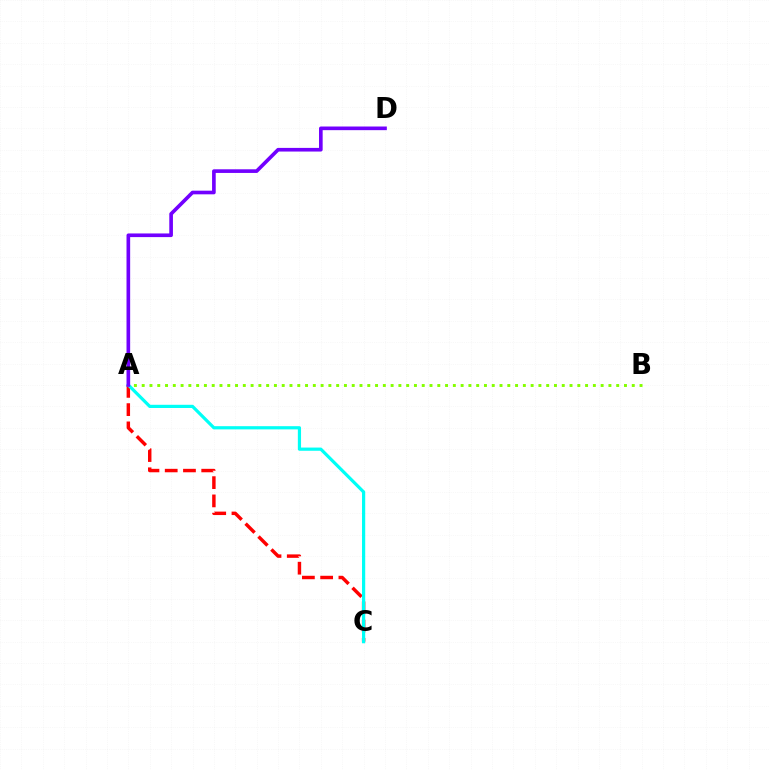{('A', 'B'): [{'color': '#84ff00', 'line_style': 'dotted', 'thickness': 2.11}], ('A', 'C'): [{'color': '#ff0000', 'line_style': 'dashed', 'thickness': 2.48}, {'color': '#00fff6', 'line_style': 'solid', 'thickness': 2.31}], ('A', 'D'): [{'color': '#7200ff', 'line_style': 'solid', 'thickness': 2.63}]}